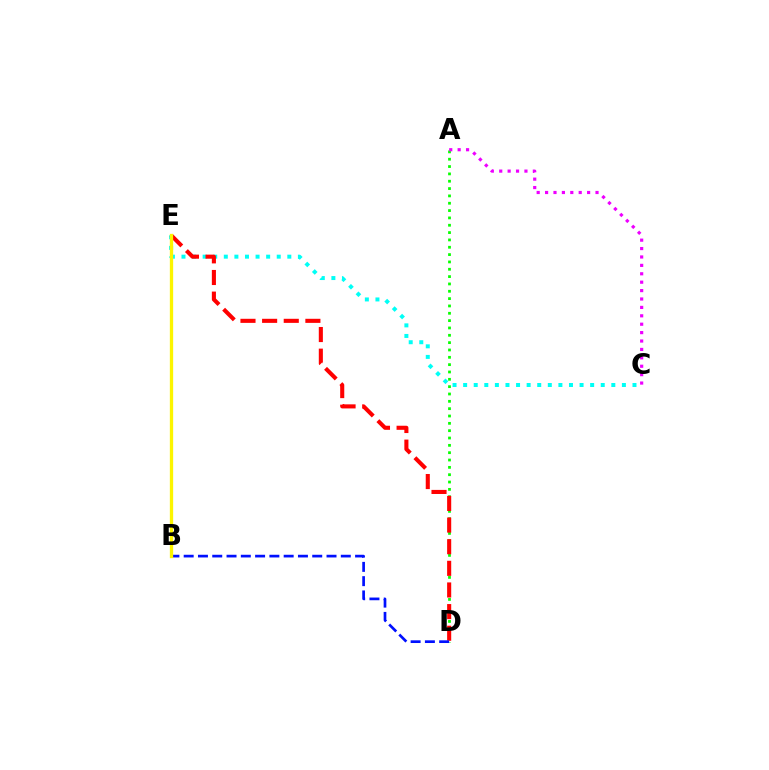{('A', 'D'): [{'color': '#08ff00', 'line_style': 'dotted', 'thickness': 1.99}], ('C', 'E'): [{'color': '#00fff6', 'line_style': 'dotted', 'thickness': 2.88}], ('D', 'E'): [{'color': '#ff0000', 'line_style': 'dashed', 'thickness': 2.94}], ('B', 'D'): [{'color': '#0010ff', 'line_style': 'dashed', 'thickness': 1.94}], ('A', 'C'): [{'color': '#ee00ff', 'line_style': 'dotted', 'thickness': 2.28}], ('B', 'E'): [{'color': '#fcf500', 'line_style': 'solid', 'thickness': 2.38}]}